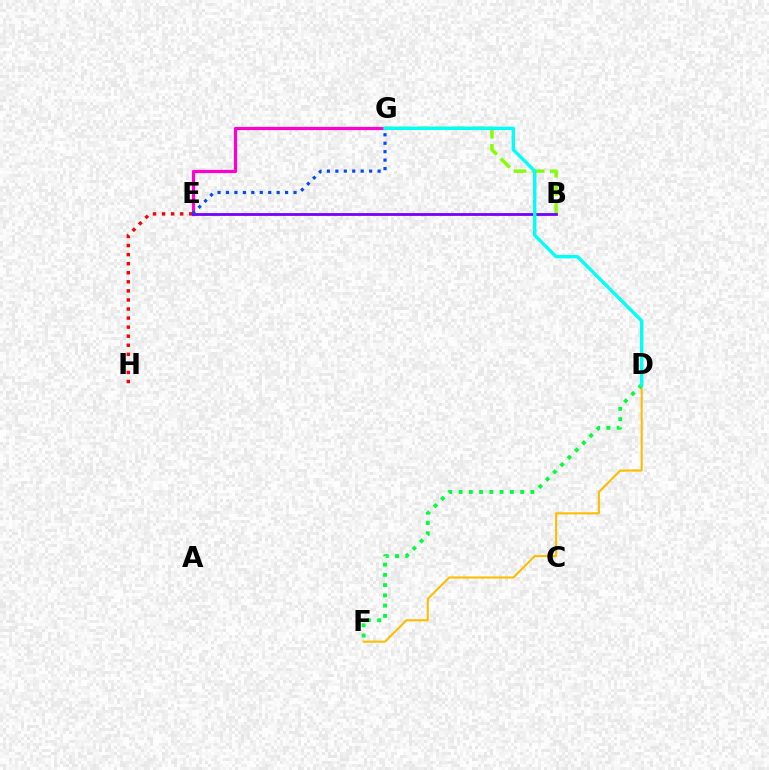{('B', 'G'): [{'color': '#84ff00', 'line_style': 'dashed', 'thickness': 2.46}], ('E', 'H'): [{'color': '#ff0000', 'line_style': 'dotted', 'thickness': 2.46}], ('E', 'G'): [{'color': '#ff00cf', 'line_style': 'solid', 'thickness': 2.32}, {'color': '#004bff', 'line_style': 'dotted', 'thickness': 2.29}], ('B', 'E'): [{'color': '#7200ff', 'line_style': 'solid', 'thickness': 2.0}], ('D', 'F'): [{'color': '#ffbd00', 'line_style': 'solid', 'thickness': 1.5}, {'color': '#00ff39', 'line_style': 'dotted', 'thickness': 2.79}], ('D', 'G'): [{'color': '#00fff6', 'line_style': 'solid', 'thickness': 2.44}]}